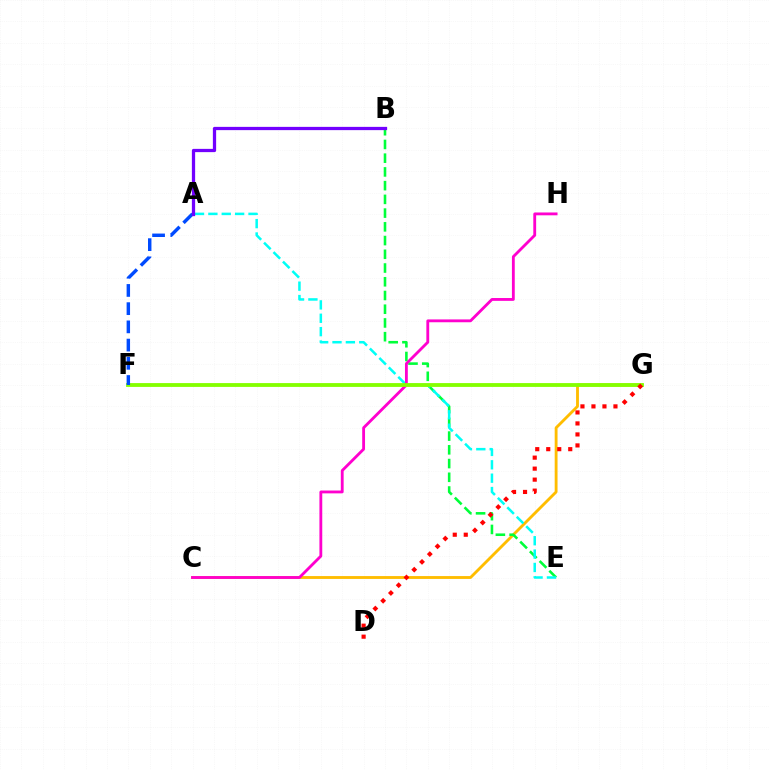{('C', 'G'): [{'color': '#ffbd00', 'line_style': 'solid', 'thickness': 2.05}], ('B', 'E'): [{'color': '#00ff39', 'line_style': 'dashed', 'thickness': 1.87}], ('A', 'E'): [{'color': '#00fff6', 'line_style': 'dashed', 'thickness': 1.82}], ('C', 'H'): [{'color': '#ff00cf', 'line_style': 'solid', 'thickness': 2.04}], ('F', 'G'): [{'color': '#84ff00', 'line_style': 'solid', 'thickness': 2.75}], ('A', 'F'): [{'color': '#004bff', 'line_style': 'dashed', 'thickness': 2.47}], ('D', 'G'): [{'color': '#ff0000', 'line_style': 'dotted', 'thickness': 2.99}], ('A', 'B'): [{'color': '#7200ff', 'line_style': 'solid', 'thickness': 2.34}]}